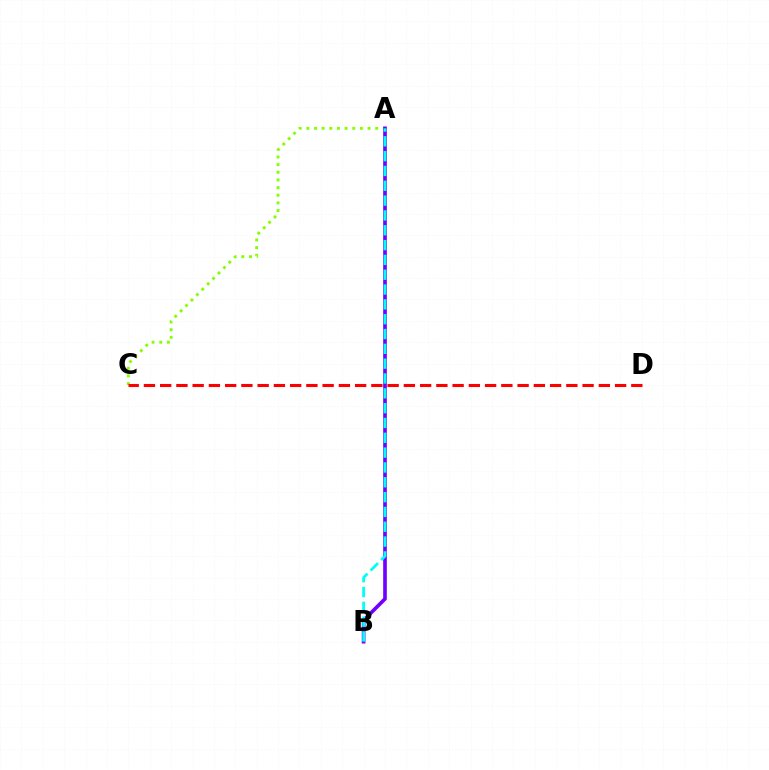{('A', 'C'): [{'color': '#84ff00', 'line_style': 'dotted', 'thickness': 2.08}], ('A', 'B'): [{'color': '#7200ff', 'line_style': 'solid', 'thickness': 2.63}, {'color': '#00fff6', 'line_style': 'dashed', 'thickness': 2.01}], ('C', 'D'): [{'color': '#ff0000', 'line_style': 'dashed', 'thickness': 2.21}]}